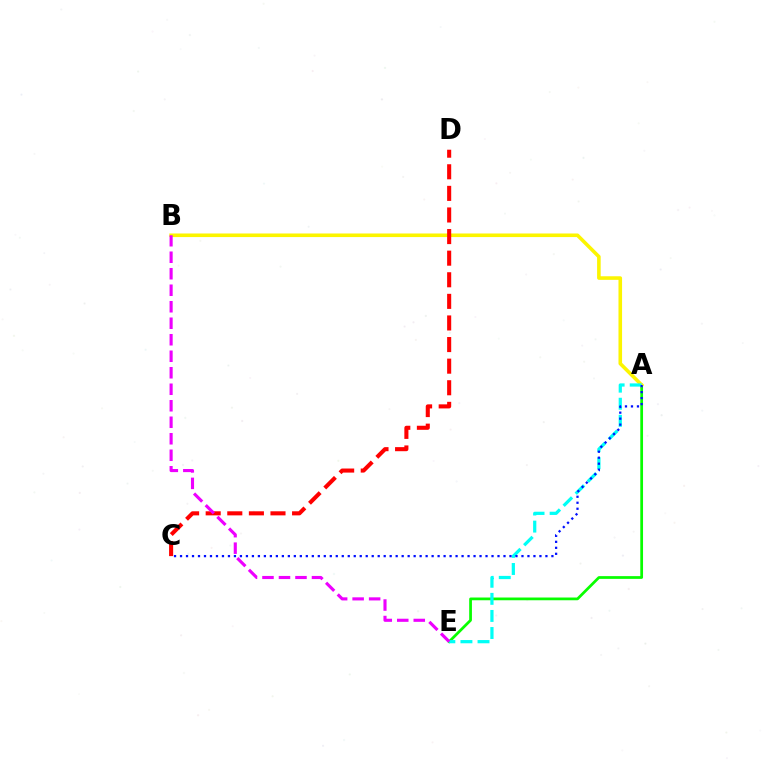{('A', 'E'): [{'color': '#08ff00', 'line_style': 'solid', 'thickness': 1.98}, {'color': '#00fff6', 'line_style': 'dashed', 'thickness': 2.32}], ('A', 'B'): [{'color': '#fcf500', 'line_style': 'solid', 'thickness': 2.58}], ('C', 'D'): [{'color': '#ff0000', 'line_style': 'dashed', 'thickness': 2.93}], ('B', 'E'): [{'color': '#ee00ff', 'line_style': 'dashed', 'thickness': 2.24}], ('A', 'C'): [{'color': '#0010ff', 'line_style': 'dotted', 'thickness': 1.63}]}